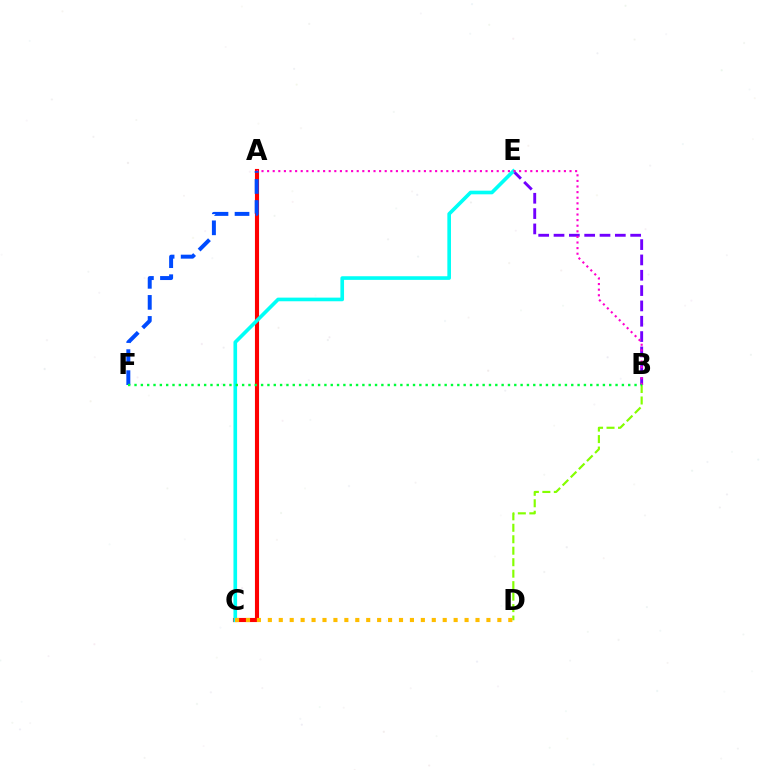{('A', 'C'): [{'color': '#ff0000', 'line_style': 'solid', 'thickness': 2.96}], ('B', 'E'): [{'color': '#7200ff', 'line_style': 'dashed', 'thickness': 2.08}], ('C', 'E'): [{'color': '#00fff6', 'line_style': 'solid', 'thickness': 2.62}], ('B', 'D'): [{'color': '#84ff00', 'line_style': 'dashed', 'thickness': 1.56}], ('A', 'B'): [{'color': '#ff00cf', 'line_style': 'dotted', 'thickness': 1.52}], ('C', 'D'): [{'color': '#ffbd00', 'line_style': 'dotted', 'thickness': 2.97}], ('A', 'F'): [{'color': '#004bff', 'line_style': 'dashed', 'thickness': 2.86}], ('B', 'F'): [{'color': '#00ff39', 'line_style': 'dotted', 'thickness': 1.72}]}